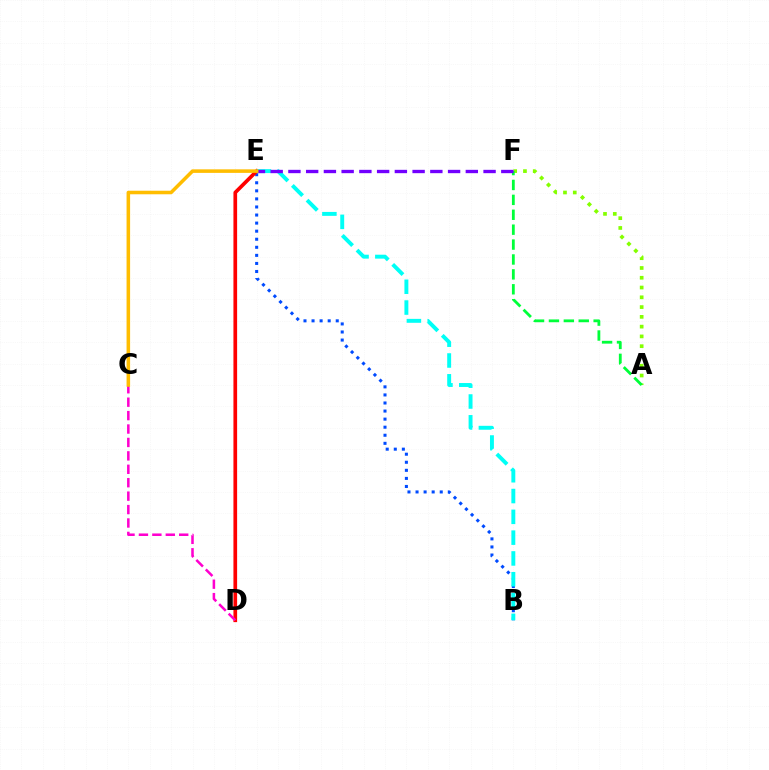{('B', 'E'): [{'color': '#004bff', 'line_style': 'dotted', 'thickness': 2.19}, {'color': '#00fff6', 'line_style': 'dashed', 'thickness': 2.83}], ('D', 'E'): [{'color': '#ff0000', 'line_style': 'solid', 'thickness': 2.65}], ('A', 'F'): [{'color': '#84ff00', 'line_style': 'dotted', 'thickness': 2.66}, {'color': '#00ff39', 'line_style': 'dashed', 'thickness': 2.02}], ('C', 'D'): [{'color': '#ff00cf', 'line_style': 'dashed', 'thickness': 1.82}], ('E', 'F'): [{'color': '#7200ff', 'line_style': 'dashed', 'thickness': 2.41}], ('C', 'E'): [{'color': '#ffbd00', 'line_style': 'solid', 'thickness': 2.55}]}